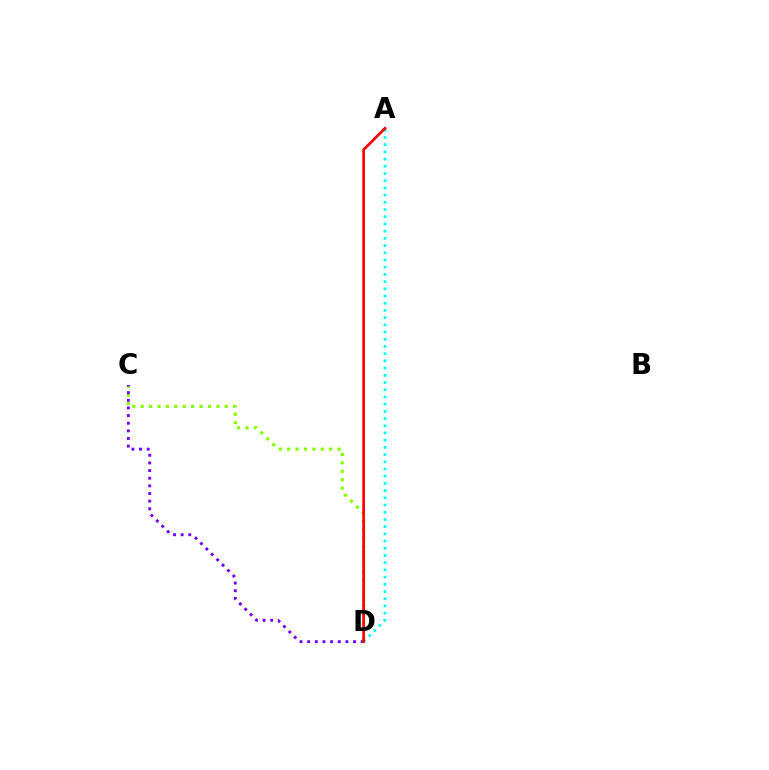{('A', 'D'): [{'color': '#00fff6', 'line_style': 'dotted', 'thickness': 1.96}, {'color': '#ff0000', 'line_style': 'solid', 'thickness': 1.95}], ('C', 'D'): [{'color': '#84ff00', 'line_style': 'dotted', 'thickness': 2.29}, {'color': '#7200ff', 'line_style': 'dotted', 'thickness': 2.08}]}